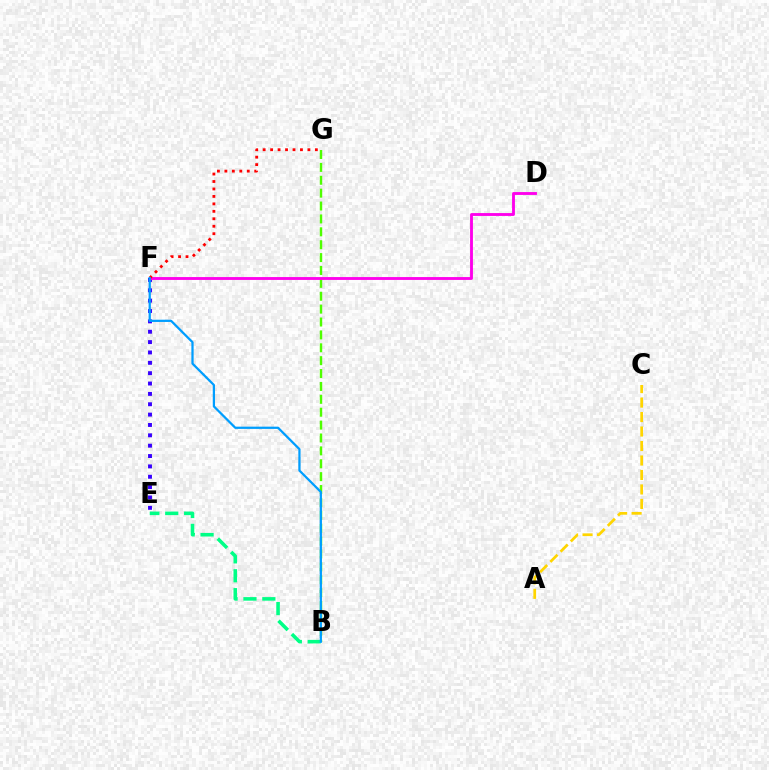{('B', 'G'): [{'color': '#4fff00', 'line_style': 'dashed', 'thickness': 1.75}], ('E', 'F'): [{'color': '#3700ff', 'line_style': 'dotted', 'thickness': 2.81}], ('D', 'F'): [{'color': '#ff00ed', 'line_style': 'solid', 'thickness': 2.06}], ('A', 'C'): [{'color': '#ffd500', 'line_style': 'dashed', 'thickness': 1.97}], ('F', 'G'): [{'color': '#ff0000', 'line_style': 'dotted', 'thickness': 2.03}], ('B', 'E'): [{'color': '#00ff86', 'line_style': 'dashed', 'thickness': 2.57}], ('B', 'F'): [{'color': '#009eff', 'line_style': 'solid', 'thickness': 1.62}]}